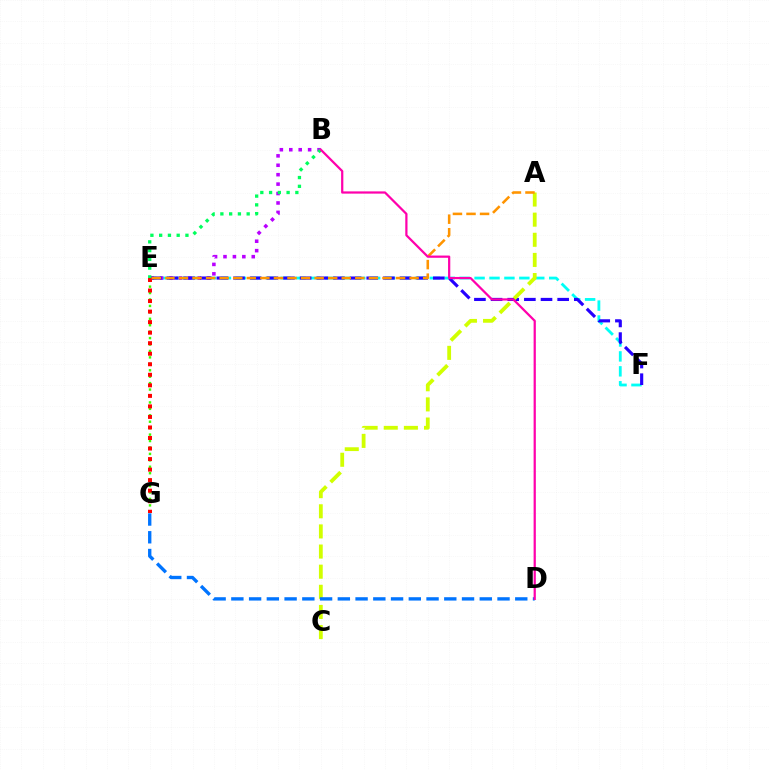{('E', 'G'): [{'color': '#3dff00', 'line_style': 'dotted', 'thickness': 1.75}, {'color': '#ff0000', 'line_style': 'dotted', 'thickness': 2.86}], ('E', 'F'): [{'color': '#00fff6', 'line_style': 'dashed', 'thickness': 2.03}, {'color': '#2500ff', 'line_style': 'dashed', 'thickness': 2.26}], ('B', 'E'): [{'color': '#b900ff', 'line_style': 'dotted', 'thickness': 2.56}, {'color': '#00ff5c', 'line_style': 'dotted', 'thickness': 2.38}], ('A', 'C'): [{'color': '#d1ff00', 'line_style': 'dashed', 'thickness': 2.73}], ('A', 'E'): [{'color': '#ff9400', 'line_style': 'dashed', 'thickness': 1.84}], ('D', 'G'): [{'color': '#0074ff', 'line_style': 'dashed', 'thickness': 2.41}], ('B', 'D'): [{'color': '#ff00ac', 'line_style': 'solid', 'thickness': 1.61}]}